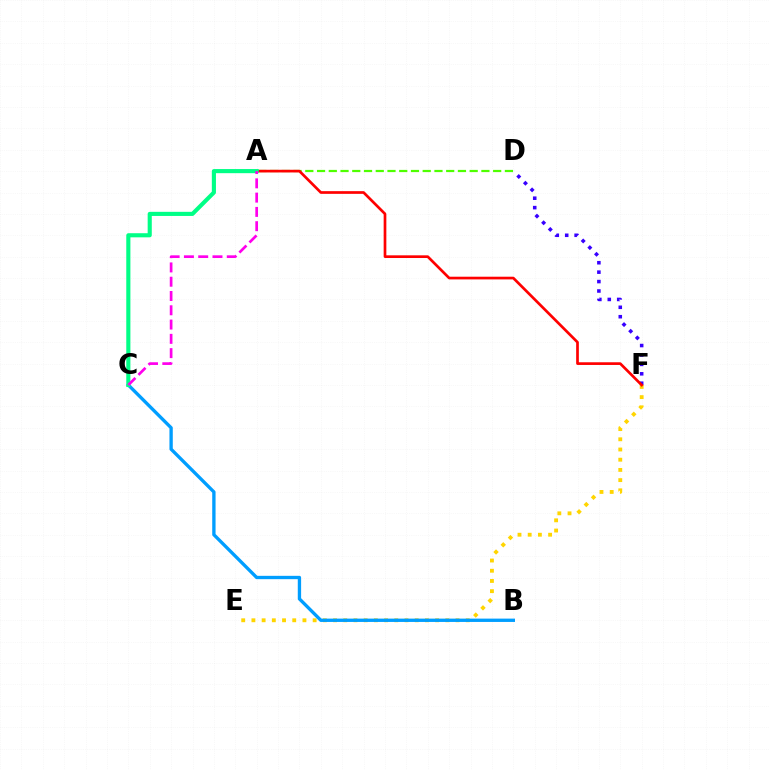{('A', 'D'): [{'color': '#4fff00', 'line_style': 'dashed', 'thickness': 1.59}], ('D', 'F'): [{'color': '#3700ff', 'line_style': 'dotted', 'thickness': 2.56}], ('E', 'F'): [{'color': '#ffd500', 'line_style': 'dotted', 'thickness': 2.77}], ('A', 'F'): [{'color': '#ff0000', 'line_style': 'solid', 'thickness': 1.94}], ('B', 'C'): [{'color': '#009eff', 'line_style': 'solid', 'thickness': 2.4}], ('A', 'C'): [{'color': '#00ff86', 'line_style': 'solid', 'thickness': 2.97}, {'color': '#ff00ed', 'line_style': 'dashed', 'thickness': 1.94}]}